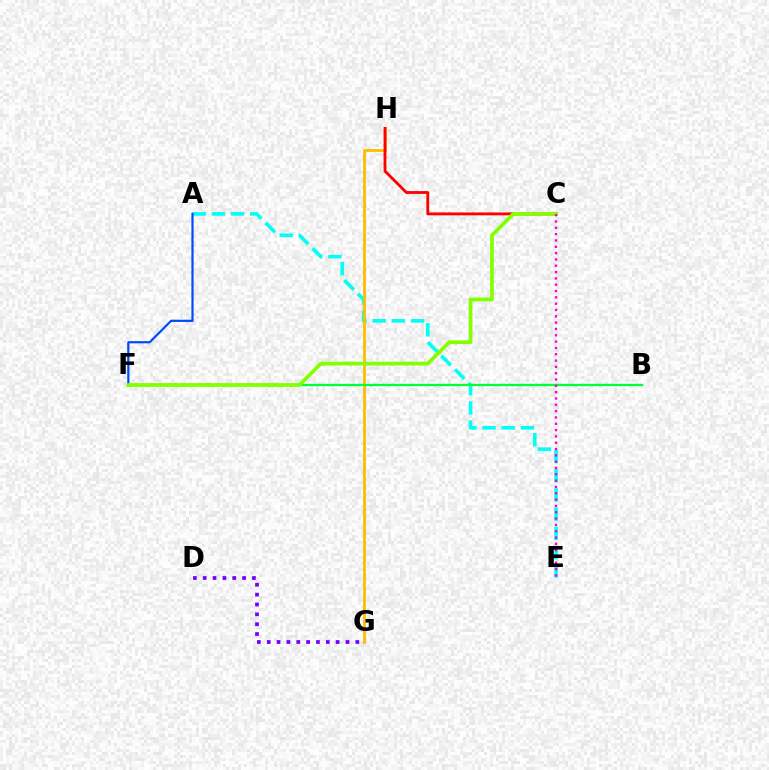{('A', 'E'): [{'color': '#00fff6', 'line_style': 'dashed', 'thickness': 2.61}], ('A', 'F'): [{'color': '#004bff', 'line_style': 'solid', 'thickness': 1.59}], ('G', 'H'): [{'color': '#ffbd00', 'line_style': 'solid', 'thickness': 2.01}], ('C', 'H'): [{'color': '#ff0000', 'line_style': 'solid', 'thickness': 2.05}], ('B', 'F'): [{'color': '#00ff39', 'line_style': 'solid', 'thickness': 1.65}], ('C', 'F'): [{'color': '#84ff00', 'line_style': 'solid', 'thickness': 2.68}], ('C', 'E'): [{'color': '#ff00cf', 'line_style': 'dotted', 'thickness': 1.72}], ('D', 'G'): [{'color': '#7200ff', 'line_style': 'dotted', 'thickness': 2.68}]}